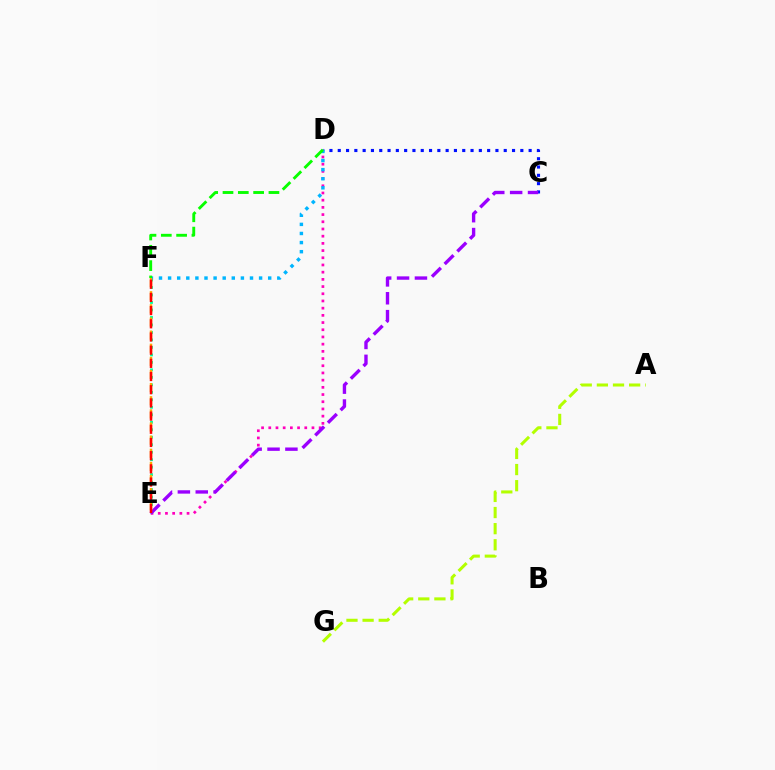{('E', 'F'): [{'color': '#00ff9d', 'line_style': 'dotted', 'thickness': 2.03}, {'color': '#ffa500', 'line_style': 'dashed', 'thickness': 1.78}, {'color': '#ff0000', 'line_style': 'dashed', 'thickness': 1.79}], ('D', 'E'): [{'color': '#ff00bd', 'line_style': 'dotted', 'thickness': 1.96}], ('C', 'D'): [{'color': '#0010ff', 'line_style': 'dotted', 'thickness': 2.25}], ('C', 'E'): [{'color': '#9b00ff', 'line_style': 'dashed', 'thickness': 2.43}], ('D', 'F'): [{'color': '#00b5ff', 'line_style': 'dotted', 'thickness': 2.47}, {'color': '#08ff00', 'line_style': 'dashed', 'thickness': 2.08}], ('A', 'G'): [{'color': '#b3ff00', 'line_style': 'dashed', 'thickness': 2.19}]}